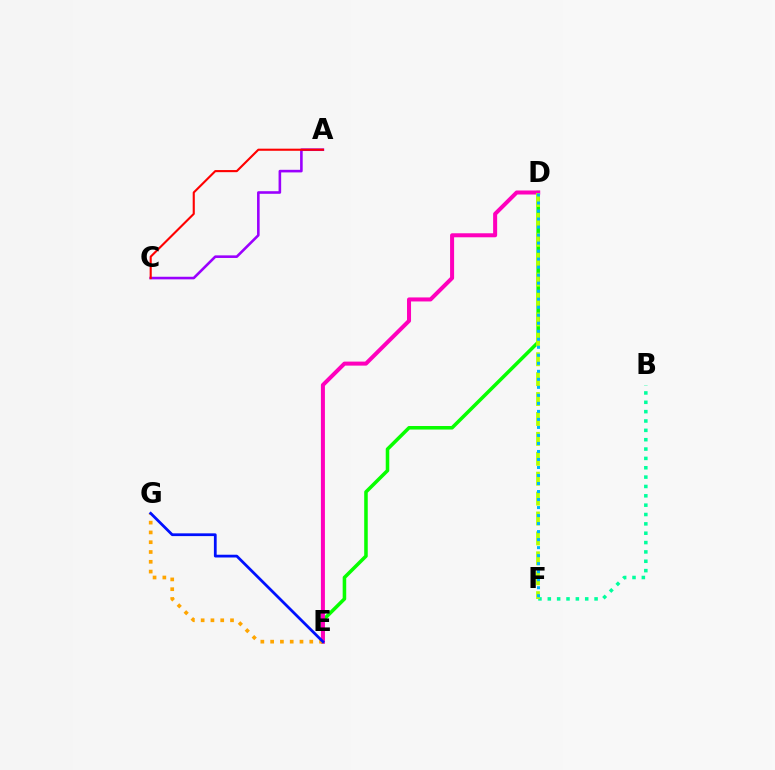{('D', 'E'): [{'color': '#08ff00', 'line_style': 'solid', 'thickness': 2.55}, {'color': '#ff00bd', 'line_style': 'solid', 'thickness': 2.89}], ('A', 'C'): [{'color': '#9b00ff', 'line_style': 'solid', 'thickness': 1.87}, {'color': '#ff0000', 'line_style': 'solid', 'thickness': 1.52}], ('B', 'F'): [{'color': '#00ff9d', 'line_style': 'dotted', 'thickness': 2.54}], ('E', 'G'): [{'color': '#ffa500', 'line_style': 'dotted', 'thickness': 2.66}, {'color': '#0010ff', 'line_style': 'solid', 'thickness': 1.99}], ('D', 'F'): [{'color': '#b3ff00', 'line_style': 'dashed', 'thickness': 2.7}, {'color': '#00b5ff', 'line_style': 'dotted', 'thickness': 2.18}]}